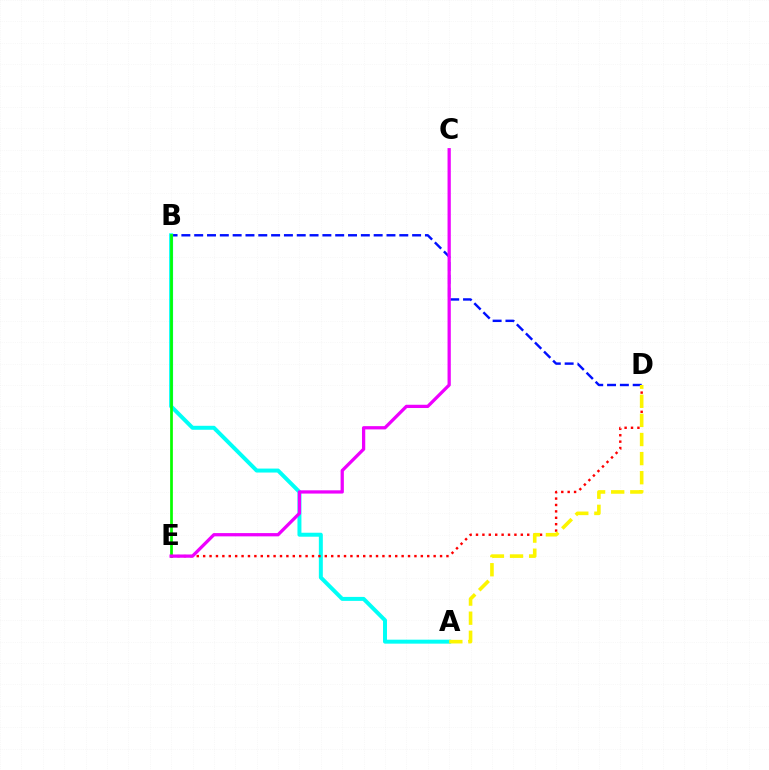{('B', 'D'): [{'color': '#0010ff', 'line_style': 'dashed', 'thickness': 1.74}], ('A', 'B'): [{'color': '#00fff6', 'line_style': 'solid', 'thickness': 2.86}], ('B', 'E'): [{'color': '#08ff00', 'line_style': 'solid', 'thickness': 1.97}], ('D', 'E'): [{'color': '#ff0000', 'line_style': 'dotted', 'thickness': 1.74}], ('A', 'D'): [{'color': '#fcf500', 'line_style': 'dashed', 'thickness': 2.6}], ('C', 'E'): [{'color': '#ee00ff', 'line_style': 'solid', 'thickness': 2.35}]}